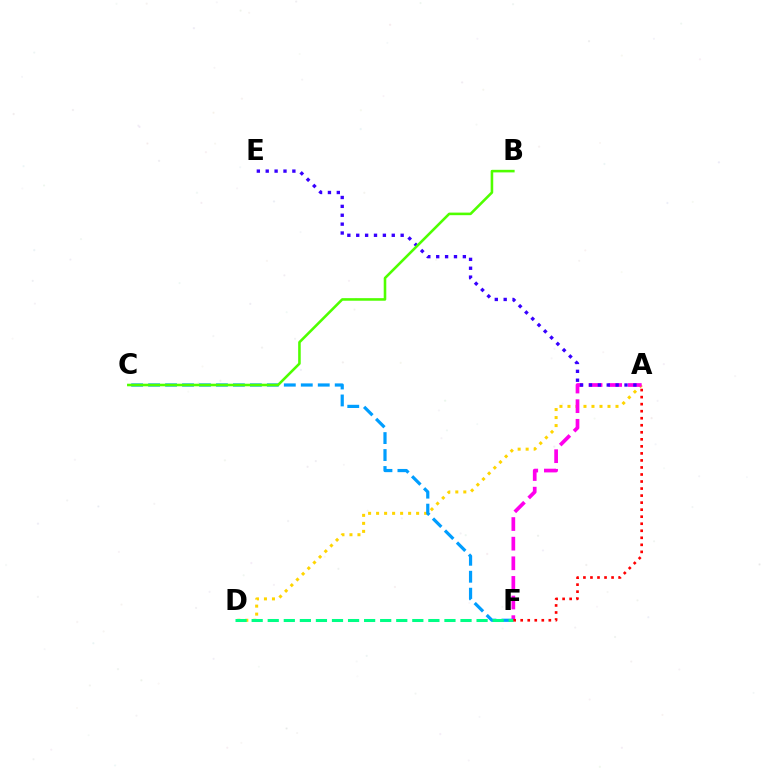{('A', 'D'): [{'color': '#ffd500', 'line_style': 'dotted', 'thickness': 2.18}], ('A', 'F'): [{'color': '#ff00ed', 'line_style': 'dashed', 'thickness': 2.67}, {'color': '#ff0000', 'line_style': 'dotted', 'thickness': 1.91}], ('C', 'F'): [{'color': '#009eff', 'line_style': 'dashed', 'thickness': 2.3}], ('D', 'F'): [{'color': '#00ff86', 'line_style': 'dashed', 'thickness': 2.18}], ('A', 'E'): [{'color': '#3700ff', 'line_style': 'dotted', 'thickness': 2.41}], ('B', 'C'): [{'color': '#4fff00', 'line_style': 'solid', 'thickness': 1.85}]}